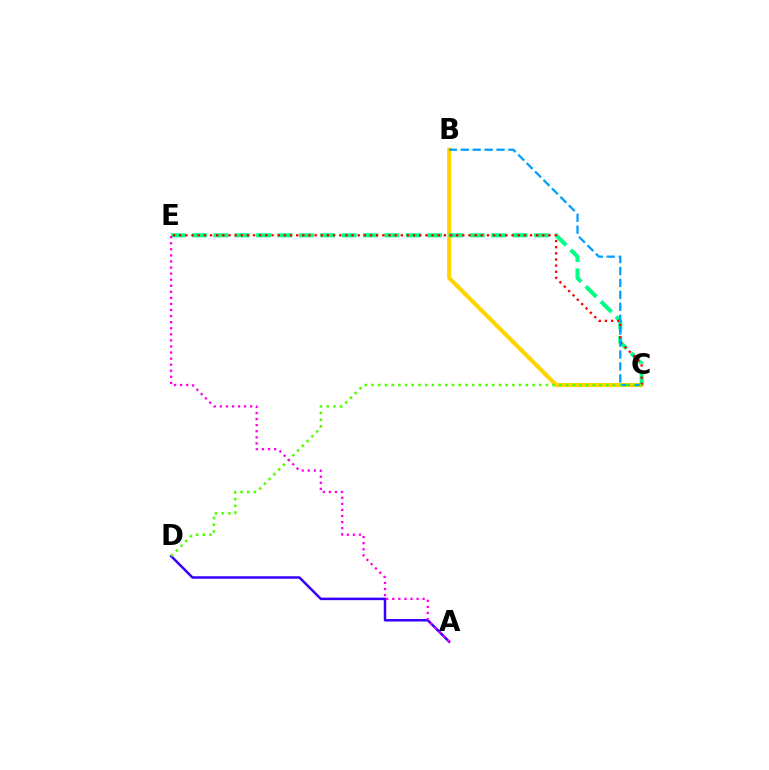{('B', 'C'): [{'color': '#ffd500', 'line_style': 'solid', 'thickness': 2.96}, {'color': '#009eff', 'line_style': 'dashed', 'thickness': 1.62}], ('C', 'E'): [{'color': '#00ff86', 'line_style': 'dashed', 'thickness': 2.9}, {'color': '#ff0000', 'line_style': 'dotted', 'thickness': 1.67}], ('A', 'D'): [{'color': '#3700ff', 'line_style': 'solid', 'thickness': 1.81}], ('C', 'D'): [{'color': '#4fff00', 'line_style': 'dotted', 'thickness': 1.82}], ('A', 'E'): [{'color': '#ff00ed', 'line_style': 'dotted', 'thickness': 1.65}]}